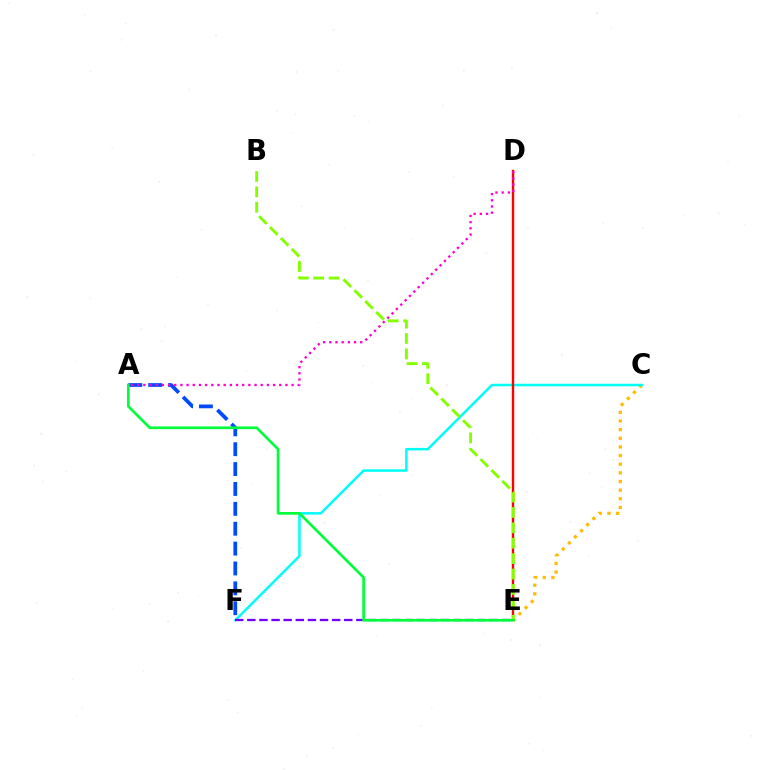{('C', 'E'): [{'color': '#ffbd00', 'line_style': 'dotted', 'thickness': 2.35}], ('A', 'F'): [{'color': '#004bff', 'line_style': 'dashed', 'thickness': 2.7}], ('C', 'F'): [{'color': '#00fff6', 'line_style': 'solid', 'thickness': 1.82}], ('D', 'E'): [{'color': '#ff0000', 'line_style': 'solid', 'thickness': 1.71}], ('B', 'E'): [{'color': '#84ff00', 'line_style': 'dashed', 'thickness': 2.09}], ('E', 'F'): [{'color': '#7200ff', 'line_style': 'dashed', 'thickness': 1.65}], ('A', 'D'): [{'color': '#ff00cf', 'line_style': 'dotted', 'thickness': 1.68}], ('A', 'E'): [{'color': '#00ff39', 'line_style': 'solid', 'thickness': 1.93}]}